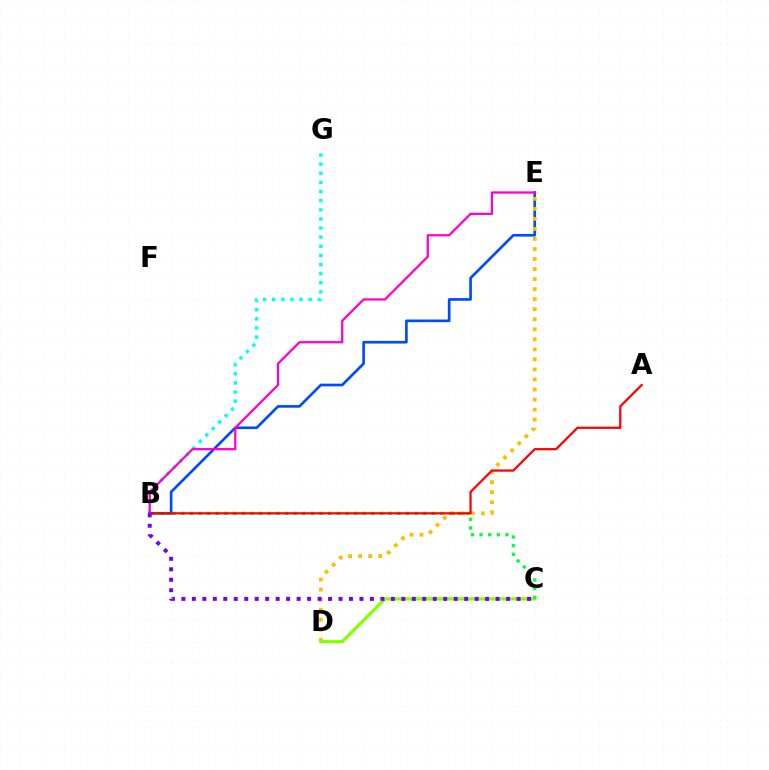{('B', 'G'): [{'color': '#00fff6', 'line_style': 'dotted', 'thickness': 2.48}], ('B', 'E'): [{'color': '#004bff', 'line_style': 'solid', 'thickness': 1.92}, {'color': '#ff00cf', 'line_style': 'solid', 'thickness': 1.62}], ('D', 'E'): [{'color': '#ffbd00', 'line_style': 'dotted', 'thickness': 2.73}], ('C', 'D'): [{'color': '#84ff00', 'line_style': 'solid', 'thickness': 2.28}], ('B', 'C'): [{'color': '#00ff39', 'line_style': 'dotted', 'thickness': 2.35}, {'color': '#7200ff', 'line_style': 'dotted', 'thickness': 2.85}], ('A', 'B'): [{'color': '#ff0000', 'line_style': 'solid', 'thickness': 1.61}]}